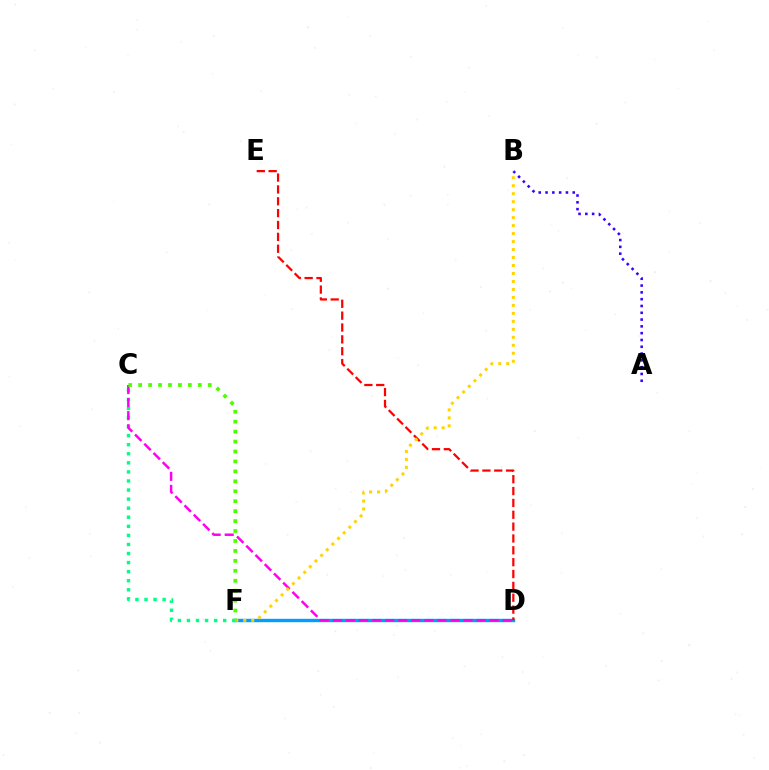{('D', 'F'): [{'color': '#009eff', 'line_style': 'solid', 'thickness': 2.43}], ('D', 'E'): [{'color': '#ff0000', 'line_style': 'dashed', 'thickness': 1.61}], ('C', 'F'): [{'color': '#00ff86', 'line_style': 'dotted', 'thickness': 2.46}, {'color': '#4fff00', 'line_style': 'dotted', 'thickness': 2.7}], ('C', 'D'): [{'color': '#ff00ed', 'line_style': 'dashed', 'thickness': 1.77}], ('A', 'B'): [{'color': '#3700ff', 'line_style': 'dotted', 'thickness': 1.85}], ('B', 'F'): [{'color': '#ffd500', 'line_style': 'dotted', 'thickness': 2.17}]}